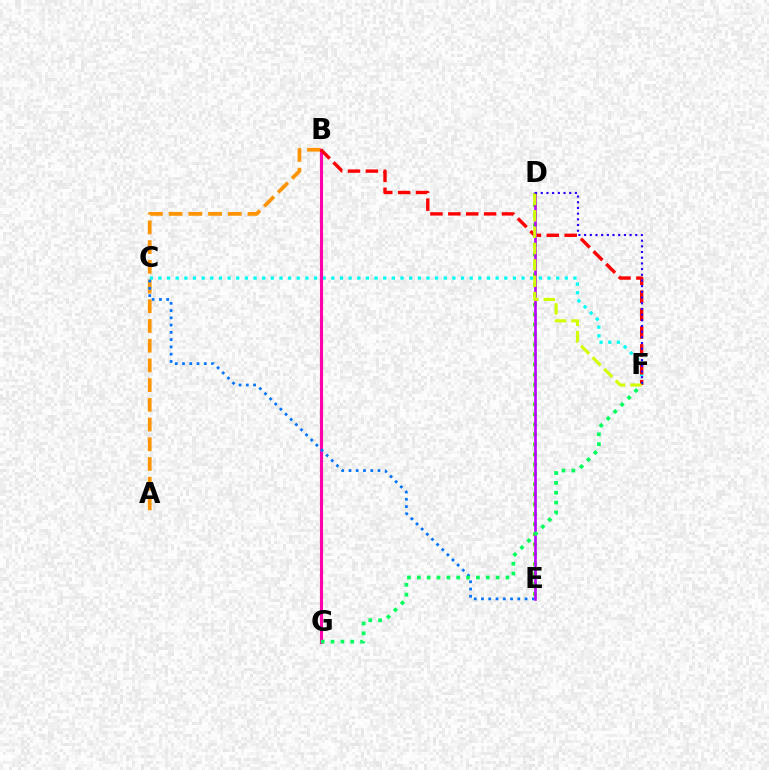{('A', 'B'): [{'color': '#ff9400', 'line_style': 'dashed', 'thickness': 2.68}], ('D', 'E'): [{'color': '#3dff00', 'line_style': 'dotted', 'thickness': 2.71}, {'color': '#b900ff', 'line_style': 'solid', 'thickness': 1.88}], ('C', 'F'): [{'color': '#00fff6', 'line_style': 'dotted', 'thickness': 2.35}], ('B', 'G'): [{'color': '#ff00ac', 'line_style': 'solid', 'thickness': 2.23}], ('C', 'E'): [{'color': '#0074ff', 'line_style': 'dotted', 'thickness': 1.97}], ('B', 'F'): [{'color': '#ff0000', 'line_style': 'dashed', 'thickness': 2.43}], ('D', 'F'): [{'color': '#2500ff', 'line_style': 'dotted', 'thickness': 1.55}, {'color': '#d1ff00', 'line_style': 'dashed', 'thickness': 2.22}], ('F', 'G'): [{'color': '#00ff5c', 'line_style': 'dotted', 'thickness': 2.68}]}